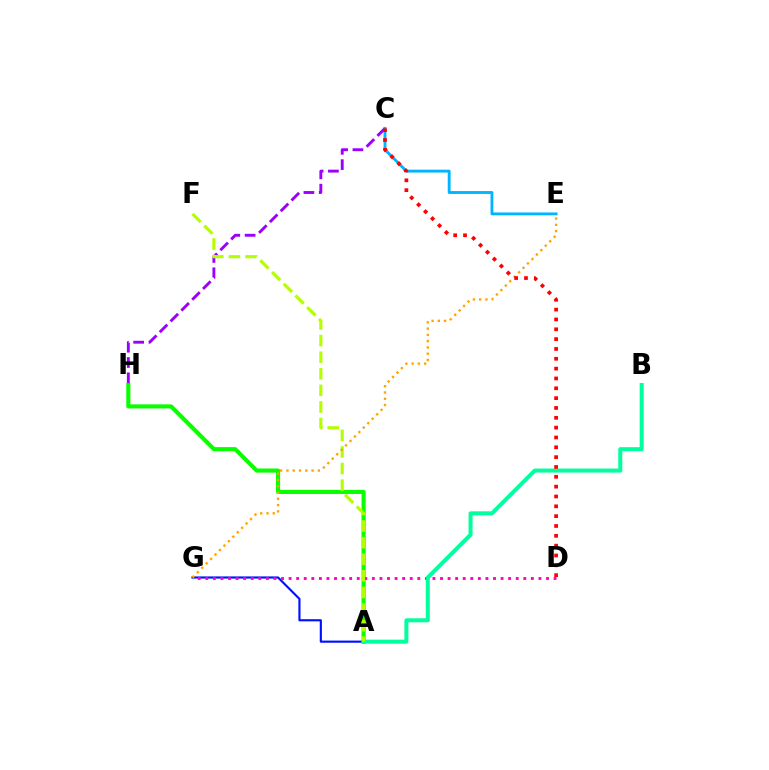{('A', 'G'): [{'color': '#0010ff', 'line_style': 'solid', 'thickness': 1.54}], ('A', 'H'): [{'color': '#08ff00', 'line_style': 'solid', 'thickness': 2.95}], ('D', 'G'): [{'color': '#ff00bd', 'line_style': 'dotted', 'thickness': 2.06}], ('C', 'H'): [{'color': '#9b00ff', 'line_style': 'dashed', 'thickness': 2.08}], ('A', 'B'): [{'color': '#00ff9d', 'line_style': 'solid', 'thickness': 2.88}], ('A', 'F'): [{'color': '#b3ff00', 'line_style': 'dashed', 'thickness': 2.25}], ('C', 'E'): [{'color': '#00b5ff', 'line_style': 'solid', 'thickness': 2.06}], ('E', 'G'): [{'color': '#ffa500', 'line_style': 'dotted', 'thickness': 1.7}], ('C', 'D'): [{'color': '#ff0000', 'line_style': 'dotted', 'thickness': 2.67}]}